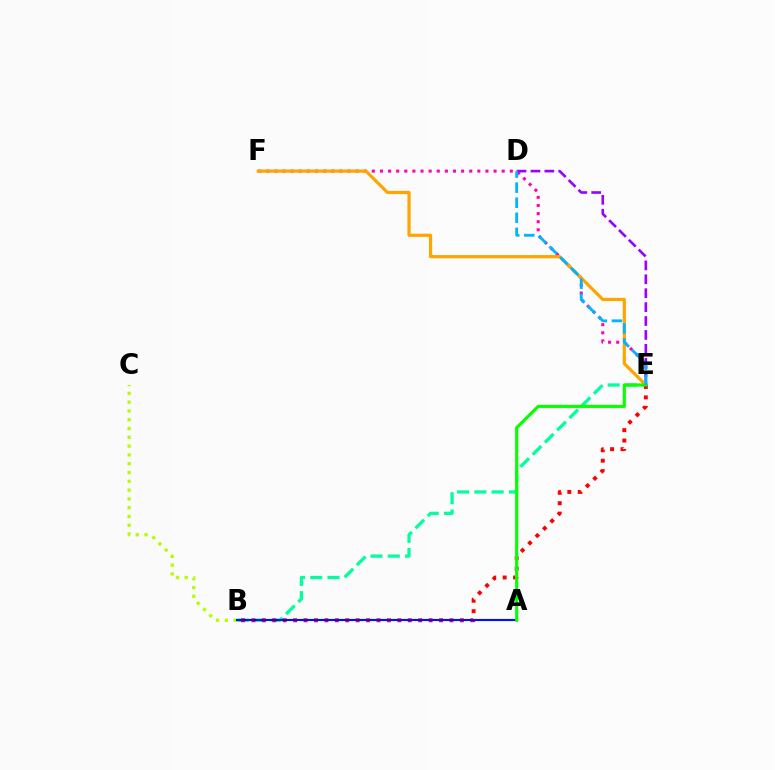{('B', 'C'): [{'color': '#b3ff00', 'line_style': 'dotted', 'thickness': 2.39}], ('E', 'F'): [{'color': '#ff00bd', 'line_style': 'dotted', 'thickness': 2.2}, {'color': '#ffa500', 'line_style': 'solid', 'thickness': 2.31}], ('B', 'E'): [{'color': '#00ff9d', 'line_style': 'dashed', 'thickness': 2.35}, {'color': '#ff0000', 'line_style': 'dotted', 'thickness': 2.83}], ('A', 'B'): [{'color': '#0010ff', 'line_style': 'solid', 'thickness': 1.53}], ('D', 'E'): [{'color': '#9b00ff', 'line_style': 'dashed', 'thickness': 1.89}, {'color': '#00b5ff', 'line_style': 'dashed', 'thickness': 2.05}], ('A', 'E'): [{'color': '#08ff00', 'line_style': 'solid', 'thickness': 2.26}]}